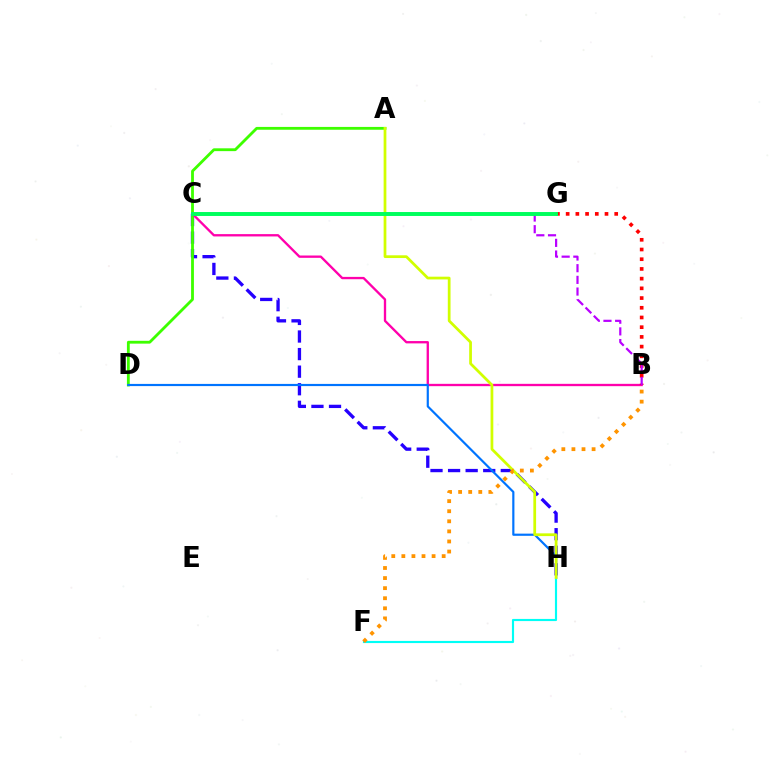{('C', 'H'): [{'color': '#2500ff', 'line_style': 'dashed', 'thickness': 2.39}], ('A', 'D'): [{'color': '#3dff00', 'line_style': 'solid', 'thickness': 2.03}], ('B', 'C'): [{'color': '#ff00ac', 'line_style': 'solid', 'thickness': 1.67}, {'color': '#b900ff', 'line_style': 'dashed', 'thickness': 1.59}], ('B', 'G'): [{'color': '#ff0000', 'line_style': 'dotted', 'thickness': 2.64}], ('D', 'H'): [{'color': '#0074ff', 'line_style': 'solid', 'thickness': 1.57}], ('F', 'H'): [{'color': '#00fff6', 'line_style': 'solid', 'thickness': 1.55}], ('A', 'H'): [{'color': '#d1ff00', 'line_style': 'solid', 'thickness': 1.98}], ('B', 'F'): [{'color': '#ff9400', 'line_style': 'dotted', 'thickness': 2.74}], ('C', 'G'): [{'color': '#00ff5c', 'line_style': 'solid', 'thickness': 2.84}]}